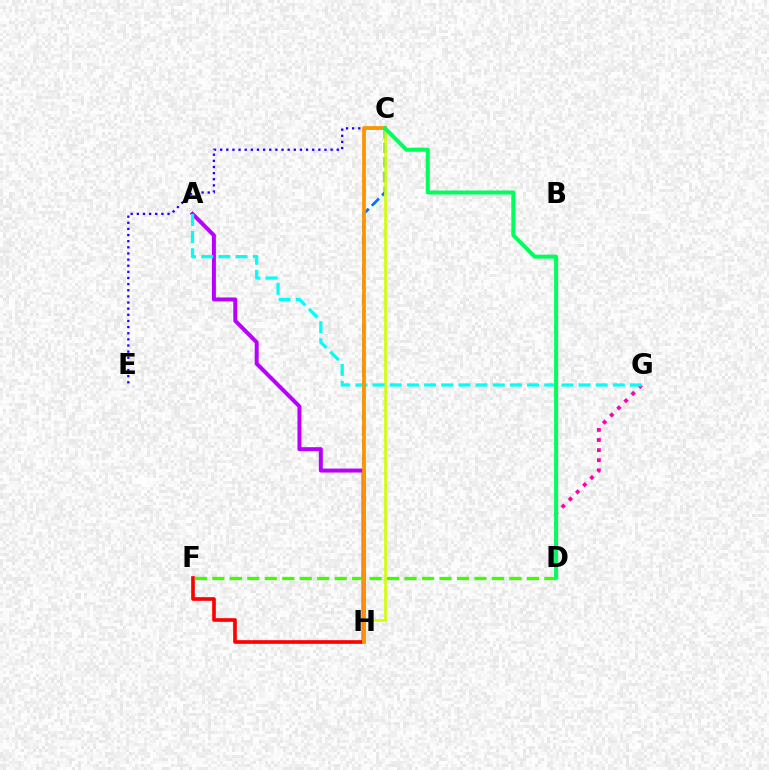{('C', 'E'): [{'color': '#2500ff', 'line_style': 'dotted', 'thickness': 1.67}], ('C', 'H'): [{'color': '#0074ff', 'line_style': 'dashed', 'thickness': 1.98}, {'color': '#d1ff00', 'line_style': 'solid', 'thickness': 1.91}, {'color': '#ff9400', 'line_style': 'solid', 'thickness': 2.71}], ('A', 'H'): [{'color': '#b900ff', 'line_style': 'solid', 'thickness': 2.87}], ('F', 'H'): [{'color': '#ff0000', 'line_style': 'solid', 'thickness': 2.62}], ('D', 'G'): [{'color': '#ff00ac', 'line_style': 'dotted', 'thickness': 2.75}], ('A', 'G'): [{'color': '#00fff6', 'line_style': 'dashed', 'thickness': 2.33}], ('D', 'F'): [{'color': '#3dff00', 'line_style': 'dashed', 'thickness': 2.37}], ('C', 'D'): [{'color': '#00ff5c', 'line_style': 'solid', 'thickness': 2.9}]}